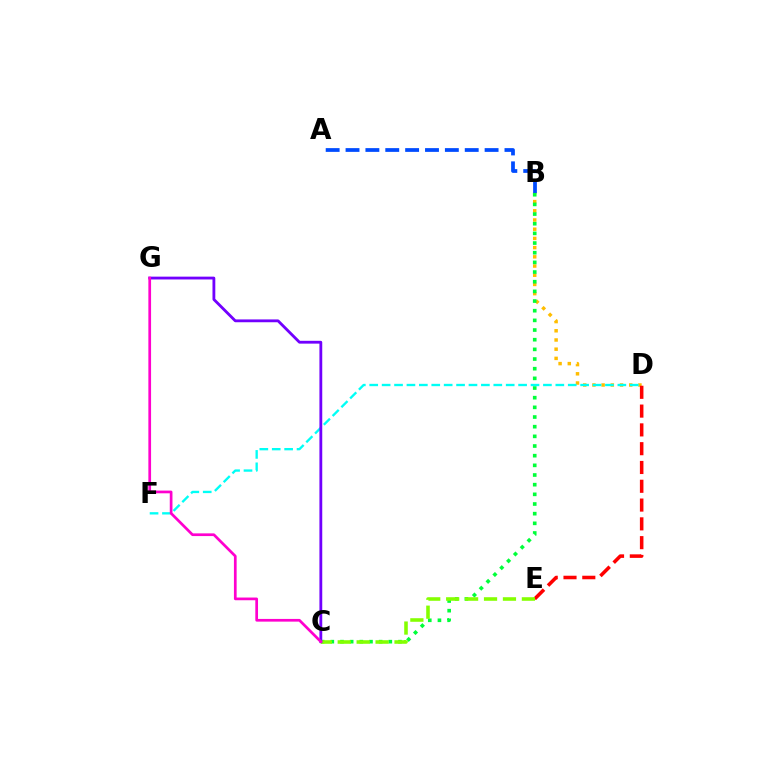{('B', 'D'): [{'color': '#ffbd00', 'line_style': 'dotted', 'thickness': 2.5}], ('D', 'E'): [{'color': '#ff0000', 'line_style': 'dashed', 'thickness': 2.55}], ('B', 'C'): [{'color': '#00ff39', 'line_style': 'dotted', 'thickness': 2.63}], ('D', 'F'): [{'color': '#00fff6', 'line_style': 'dashed', 'thickness': 1.69}], ('C', 'E'): [{'color': '#84ff00', 'line_style': 'dashed', 'thickness': 2.57}], ('C', 'G'): [{'color': '#7200ff', 'line_style': 'solid', 'thickness': 2.03}, {'color': '#ff00cf', 'line_style': 'solid', 'thickness': 1.95}], ('A', 'B'): [{'color': '#004bff', 'line_style': 'dashed', 'thickness': 2.7}]}